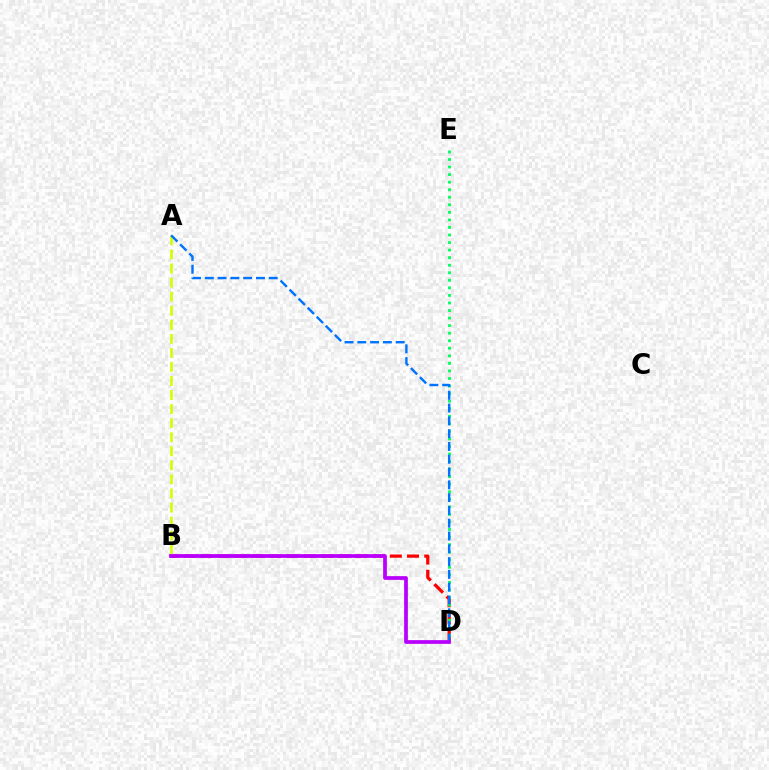{('B', 'D'): [{'color': '#ff0000', 'line_style': 'dashed', 'thickness': 2.34}, {'color': '#b900ff', 'line_style': 'solid', 'thickness': 2.69}], ('A', 'B'): [{'color': '#d1ff00', 'line_style': 'dashed', 'thickness': 1.91}], ('D', 'E'): [{'color': '#00ff5c', 'line_style': 'dotted', 'thickness': 2.05}], ('A', 'D'): [{'color': '#0074ff', 'line_style': 'dashed', 'thickness': 1.74}]}